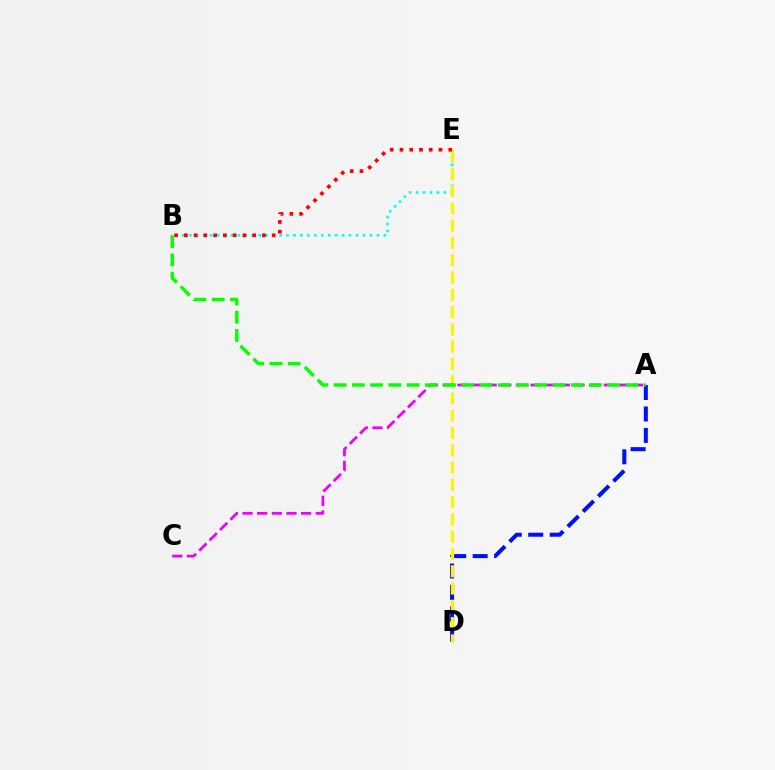{('A', 'D'): [{'color': '#0010ff', 'line_style': 'dashed', 'thickness': 2.92}], ('B', 'E'): [{'color': '#00fff6', 'line_style': 'dotted', 'thickness': 1.89}, {'color': '#ff0000', 'line_style': 'dotted', 'thickness': 2.65}], ('D', 'E'): [{'color': '#fcf500', 'line_style': 'dashed', 'thickness': 2.35}], ('A', 'C'): [{'color': '#ee00ff', 'line_style': 'dashed', 'thickness': 1.99}], ('A', 'B'): [{'color': '#08ff00', 'line_style': 'dashed', 'thickness': 2.48}]}